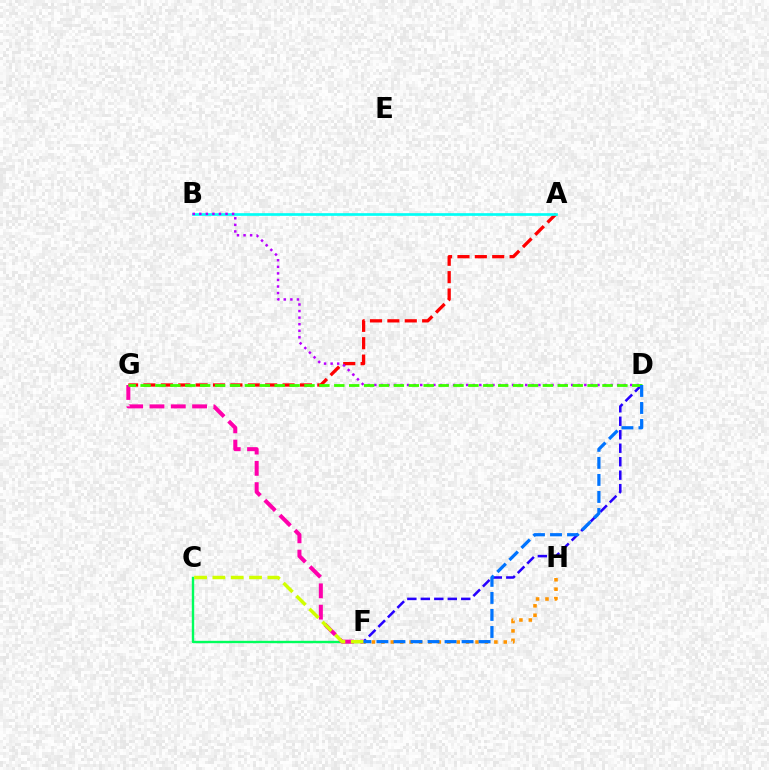{('F', 'H'): [{'color': '#ff9400', 'line_style': 'dotted', 'thickness': 2.56}], ('A', 'G'): [{'color': '#ff0000', 'line_style': 'dashed', 'thickness': 2.36}], ('C', 'F'): [{'color': '#00ff5c', 'line_style': 'solid', 'thickness': 1.72}, {'color': '#d1ff00', 'line_style': 'dashed', 'thickness': 2.49}], ('D', 'F'): [{'color': '#2500ff', 'line_style': 'dashed', 'thickness': 1.83}, {'color': '#0074ff', 'line_style': 'dashed', 'thickness': 2.31}], ('A', 'B'): [{'color': '#00fff6', 'line_style': 'solid', 'thickness': 1.92}], ('F', 'G'): [{'color': '#ff00ac', 'line_style': 'dashed', 'thickness': 2.89}], ('B', 'D'): [{'color': '#b900ff', 'line_style': 'dotted', 'thickness': 1.78}], ('D', 'G'): [{'color': '#3dff00', 'line_style': 'dashed', 'thickness': 2.02}]}